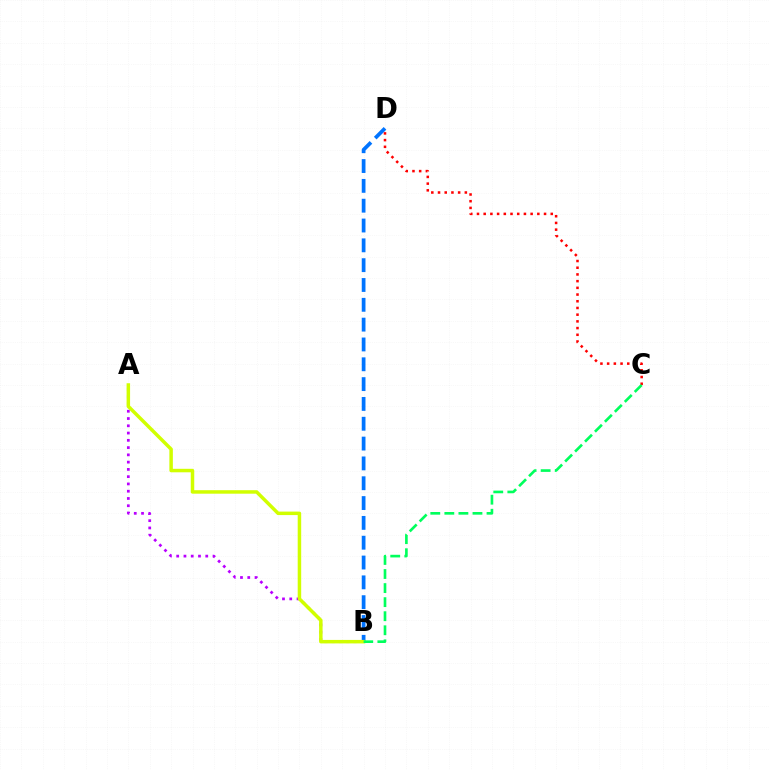{('B', 'D'): [{'color': '#0074ff', 'line_style': 'dashed', 'thickness': 2.69}], ('A', 'B'): [{'color': '#b900ff', 'line_style': 'dotted', 'thickness': 1.97}, {'color': '#d1ff00', 'line_style': 'solid', 'thickness': 2.51}], ('C', 'D'): [{'color': '#ff0000', 'line_style': 'dotted', 'thickness': 1.82}], ('B', 'C'): [{'color': '#00ff5c', 'line_style': 'dashed', 'thickness': 1.91}]}